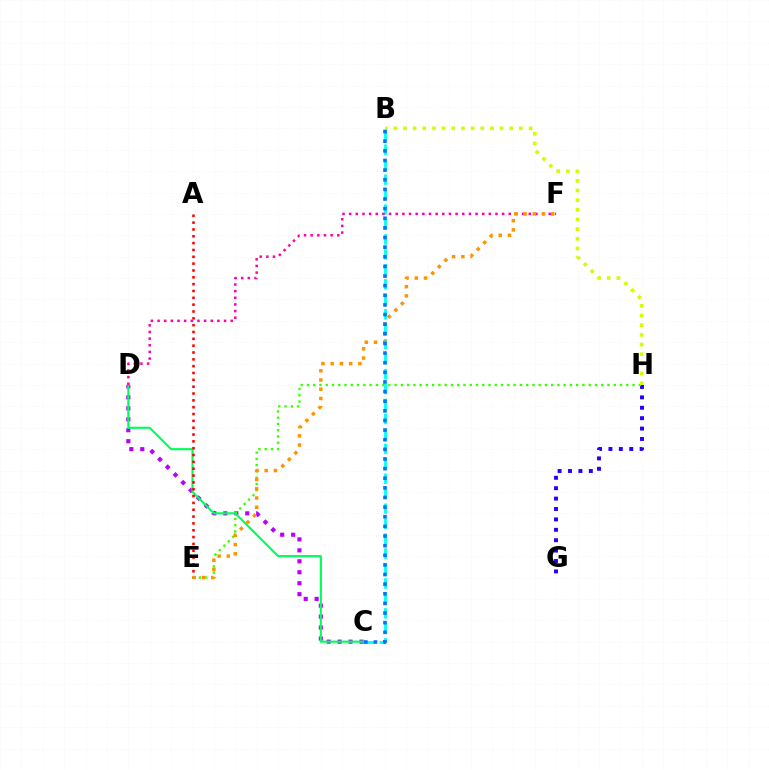{('B', 'C'): [{'color': '#00fff6', 'line_style': 'dashed', 'thickness': 2.03}, {'color': '#0074ff', 'line_style': 'dotted', 'thickness': 2.62}], ('G', 'H'): [{'color': '#2500ff', 'line_style': 'dotted', 'thickness': 2.83}], ('C', 'D'): [{'color': '#b900ff', 'line_style': 'dotted', 'thickness': 2.98}, {'color': '#00ff5c', 'line_style': 'solid', 'thickness': 1.55}], ('E', 'H'): [{'color': '#3dff00', 'line_style': 'dotted', 'thickness': 1.7}], ('A', 'E'): [{'color': '#ff0000', 'line_style': 'dotted', 'thickness': 1.86}], ('D', 'F'): [{'color': '#ff00ac', 'line_style': 'dotted', 'thickness': 1.81}], ('B', 'H'): [{'color': '#d1ff00', 'line_style': 'dotted', 'thickness': 2.62}], ('E', 'F'): [{'color': '#ff9400', 'line_style': 'dotted', 'thickness': 2.51}]}